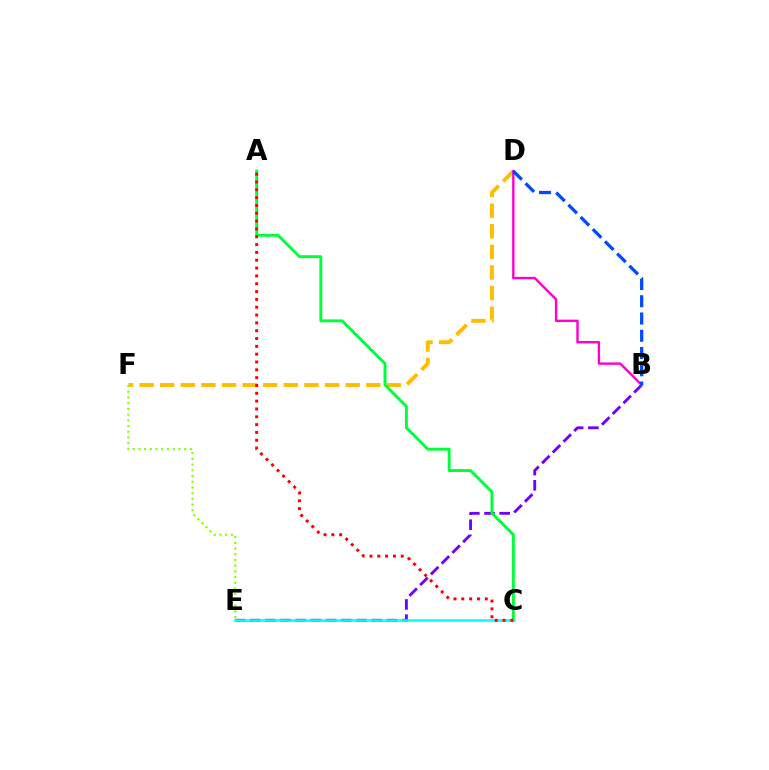{('B', 'E'): [{'color': '#7200ff', 'line_style': 'dashed', 'thickness': 2.06}], ('D', 'F'): [{'color': '#ffbd00', 'line_style': 'dashed', 'thickness': 2.8}], ('B', 'D'): [{'color': '#ff00cf', 'line_style': 'solid', 'thickness': 1.73}, {'color': '#004bff', 'line_style': 'dashed', 'thickness': 2.34}], ('A', 'C'): [{'color': '#00ff39', 'line_style': 'solid', 'thickness': 2.11}, {'color': '#ff0000', 'line_style': 'dotted', 'thickness': 2.13}], ('C', 'E'): [{'color': '#00fff6', 'line_style': 'solid', 'thickness': 1.82}], ('E', 'F'): [{'color': '#84ff00', 'line_style': 'dotted', 'thickness': 1.55}]}